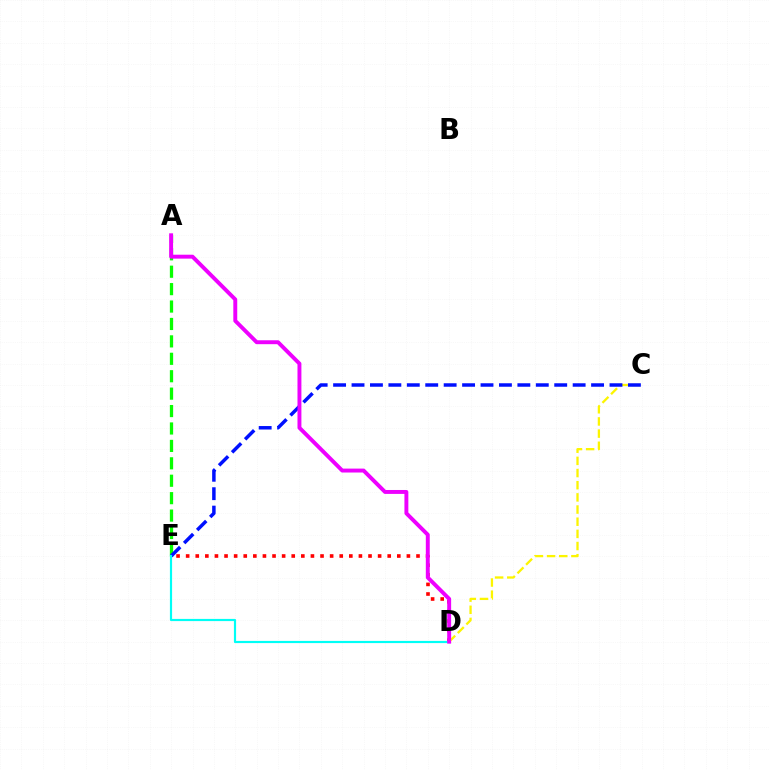{('D', 'E'): [{'color': '#ff0000', 'line_style': 'dotted', 'thickness': 2.61}, {'color': '#00fff6', 'line_style': 'solid', 'thickness': 1.57}], ('C', 'D'): [{'color': '#fcf500', 'line_style': 'dashed', 'thickness': 1.65}], ('A', 'E'): [{'color': '#08ff00', 'line_style': 'dashed', 'thickness': 2.37}], ('C', 'E'): [{'color': '#0010ff', 'line_style': 'dashed', 'thickness': 2.5}], ('A', 'D'): [{'color': '#ee00ff', 'line_style': 'solid', 'thickness': 2.82}]}